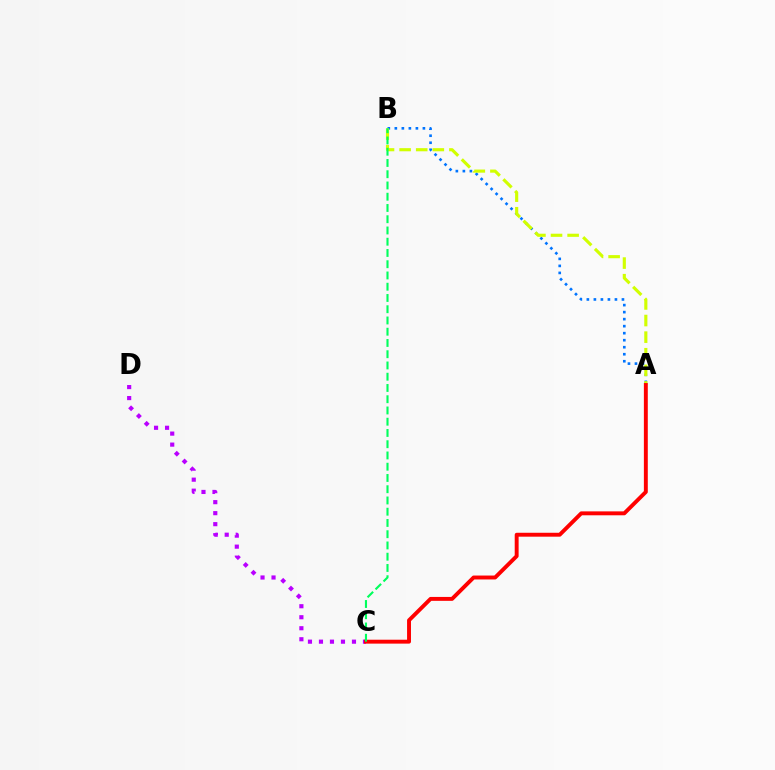{('C', 'D'): [{'color': '#b900ff', 'line_style': 'dotted', 'thickness': 2.99}], ('A', 'B'): [{'color': '#0074ff', 'line_style': 'dotted', 'thickness': 1.91}, {'color': '#d1ff00', 'line_style': 'dashed', 'thickness': 2.26}], ('A', 'C'): [{'color': '#ff0000', 'line_style': 'solid', 'thickness': 2.82}], ('B', 'C'): [{'color': '#00ff5c', 'line_style': 'dashed', 'thickness': 1.53}]}